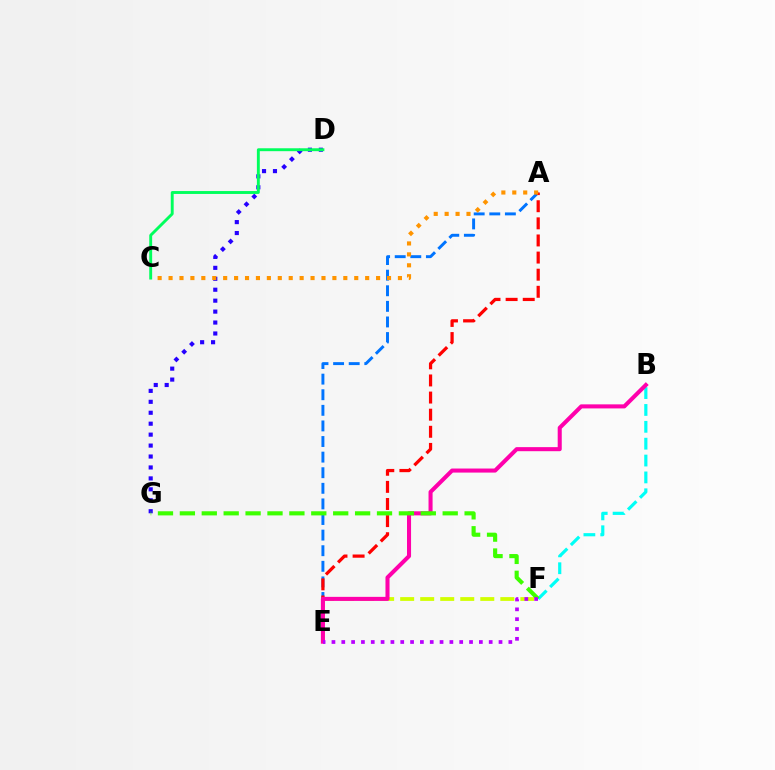{('D', 'G'): [{'color': '#2500ff', 'line_style': 'dotted', 'thickness': 2.97}], ('A', 'E'): [{'color': '#0074ff', 'line_style': 'dashed', 'thickness': 2.12}, {'color': '#ff0000', 'line_style': 'dashed', 'thickness': 2.33}], ('E', 'F'): [{'color': '#d1ff00', 'line_style': 'dashed', 'thickness': 2.72}, {'color': '#b900ff', 'line_style': 'dotted', 'thickness': 2.67}], ('A', 'C'): [{'color': '#ff9400', 'line_style': 'dotted', 'thickness': 2.97}], ('B', 'F'): [{'color': '#00fff6', 'line_style': 'dashed', 'thickness': 2.29}], ('B', 'E'): [{'color': '#ff00ac', 'line_style': 'solid', 'thickness': 2.92}], ('F', 'G'): [{'color': '#3dff00', 'line_style': 'dashed', 'thickness': 2.98}], ('C', 'D'): [{'color': '#00ff5c', 'line_style': 'solid', 'thickness': 2.09}]}